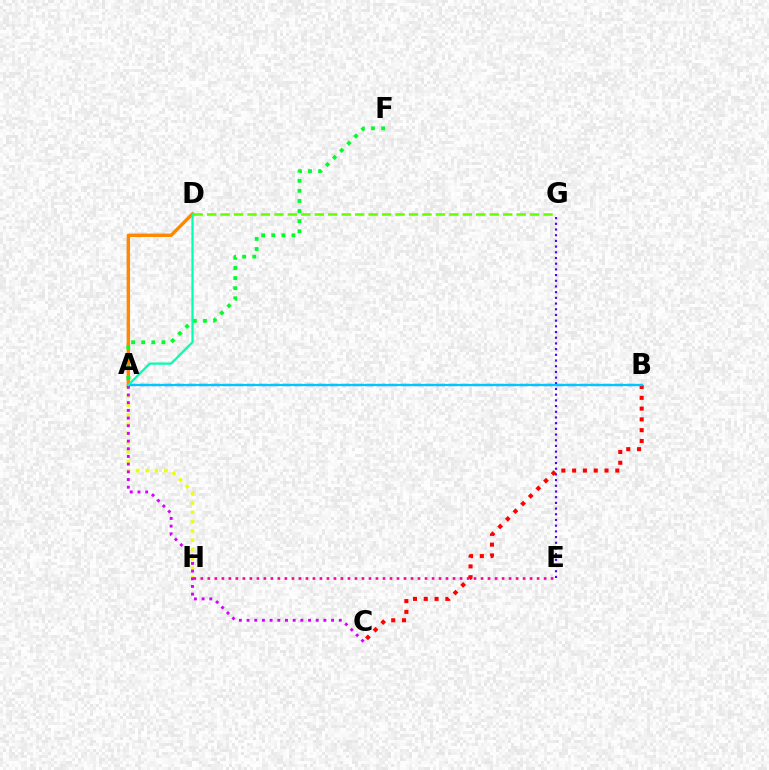{('B', 'C'): [{'color': '#ff0000', 'line_style': 'dotted', 'thickness': 2.93}], ('A', 'H'): [{'color': '#eeff00', 'line_style': 'dotted', 'thickness': 2.53}], ('A', 'B'): [{'color': '#003fff', 'line_style': 'dashed', 'thickness': 1.61}, {'color': '#00c7ff', 'line_style': 'solid', 'thickness': 1.58}], ('A', 'D'): [{'color': '#ff8800', 'line_style': 'solid', 'thickness': 2.45}, {'color': '#00ffaf', 'line_style': 'solid', 'thickness': 1.6}], ('E', 'G'): [{'color': '#4f00ff', 'line_style': 'dotted', 'thickness': 1.55}], ('E', 'H'): [{'color': '#ff00a0', 'line_style': 'dotted', 'thickness': 1.9}], ('D', 'G'): [{'color': '#66ff00', 'line_style': 'dashed', 'thickness': 1.83}], ('A', 'F'): [{'color': '#00ff27', 'line_style': 'dotted', 'thickness': 2.74}], ('A', 'C'): [{'color': '#d600ff', 'line_style': 'dotted', 'thickness': 2.09}]}